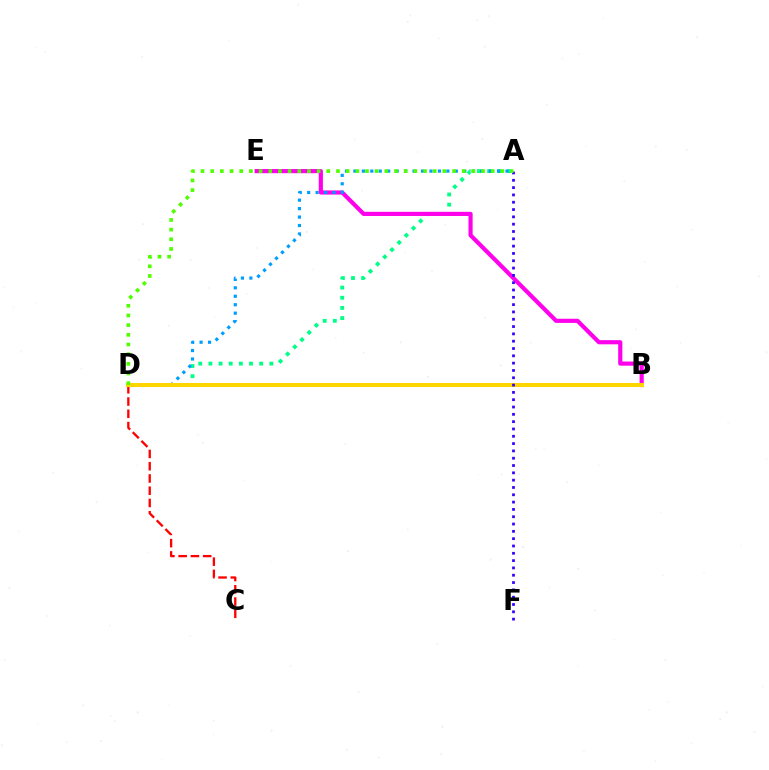{('C', 'D'): [{'color': '#ff0000', 'line_style': 'dashed', 'thickness': 1.66}], ('A', 'D'): [{'color': '#00ff86', 'line_style': 'dotted', 'thickness': 2.76}, {'color': '#009eff', 'line_style': 'dotted', 'thickness': 2.3}, {'color': '#4fff00', 'line_style': 'dotted', 'thickness': 2.63}], ('B', 'E'): [{'color': '#ff00ed', 'line_style': 'solid', 'thickness': 2.99}], ('B', 'D'): [{'color': '#ffd500', 'line_style': 'solid', 'thickness': 2.89}], ('A', 'F'): [{'color': '#3700ff', 'line_style': 'dotted', 'thickness': 1.99}]}